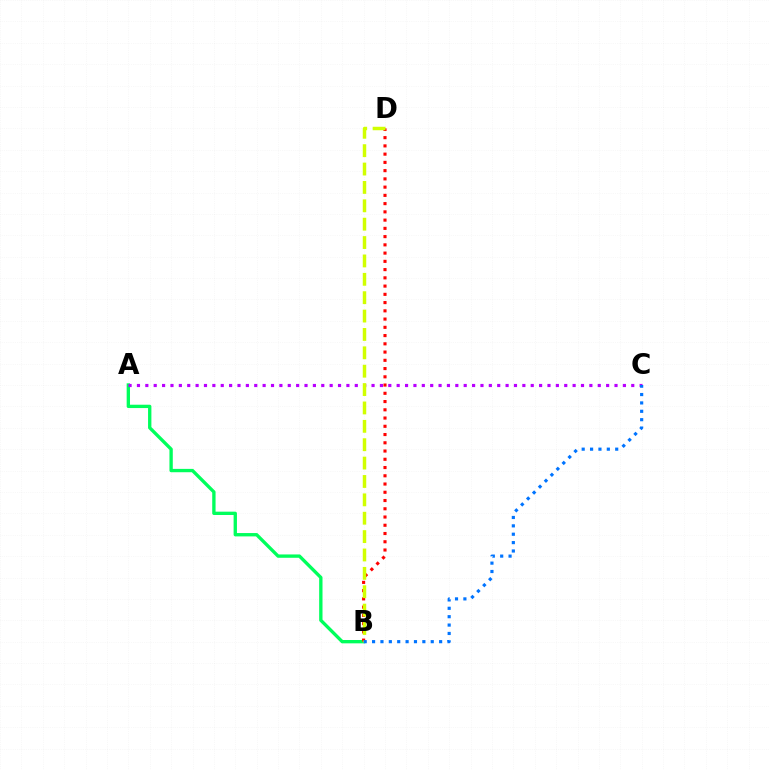{('A', 'B'): [{'color': '#00ff5c', 'line_style': 'solid', 'thickness': 2.41}], ('B', 'D'): [{'color': '#ff0000', 'line_style': 'dotted', 'thickness': 2.24}, {'color': '#d1ff00', 'line_style': 'dashed', 'thickness': 2.5}], ('A', 'C'): [{'color': '#b900ff', 'line_style': 'dotted', 'thickness': 2.28}], ('B', 'C'): [{'color': '#0074ff', 'line_style': 'dotted', 'thickness': 2.28}]}